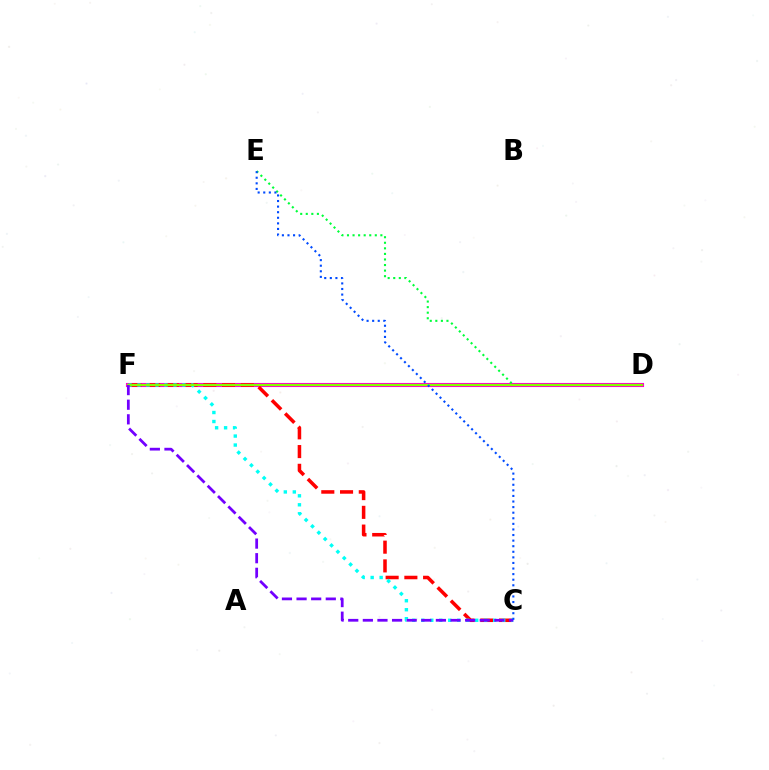{('D', 'F'): [{'color': '#ffbd00', 'line_style': 'dotted', 'thickness': 2.65}, {'color': '#ff00cf', 'line_style': 'solid', 'thickness': 2.96}, {'color': '#84ff00', 'line_style': 'solid', 'thickness': 1.54}], ('C', 'F'): [{'color': '#ff0000', 'line_style': 'dashed', 'thickness': 2.55}, {'color': '#00fff6', 'line_style': 'dotted', 'thickness': 2.44}, {'color': '#7200ff', 'line_style': 'dashed', 'thickness': 1.99}], ('D', 'E'): [{'color': '#00ff39', 'line_style': 'dotted', 'thickness': 1.51}], ('C', 'E'): [{'color': '#004bff', 'line_style': 'dotted', 'thickness': 1.52}]}